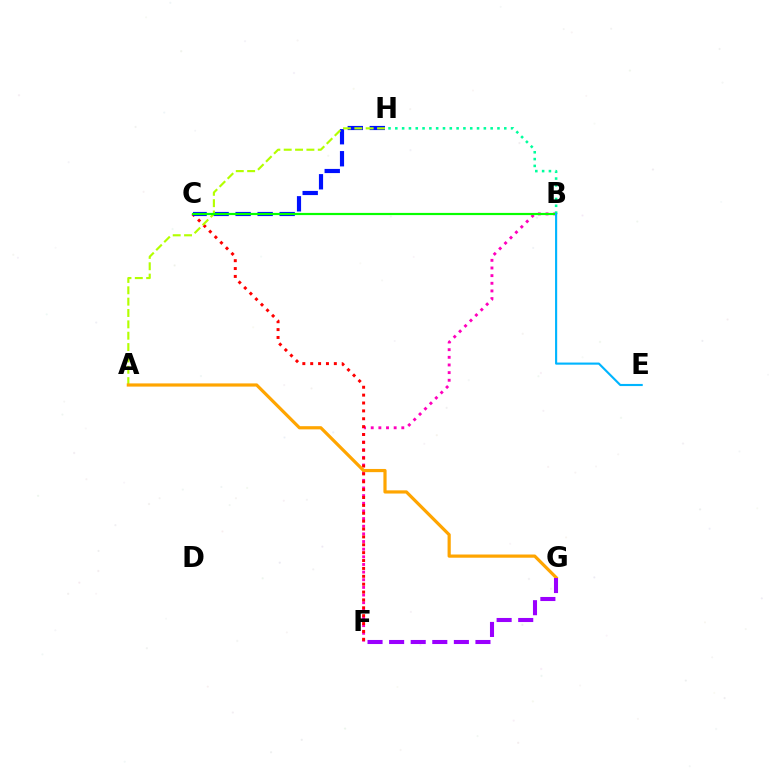{('B', 'F'): [{'color': '#ff00bd', 'line_style': 'dotted', 'thickness': 2.08}], ('C', 'F'): [{'color': '#ff0000', 'line_style': 'dotted', 'thickness': 2.14}], ('B', 'H'): [{'color': '#00ff9d', 'line_style': 'dotted', 'thickness': 1.85}], ('C', 'H'): [{'color': '#0010ff', 'line_style': 'dashed', 'thickness': 2.99}], ('A', 'H'): [{'color': '#b3ff00', 'line_style': 'dashed', 'thickness': 1.54}], ('A', 'G'): [{'color': '#ffa500', 'line_style': 'solid', 'thickness': 2.3}], ('B', 'C'): [{'color': '#08ff00', 'line_style': 'solid', 'thickness': 1.58}], ('F', 'G'): [{'color': '#9b00ff', 'line_style': 'dashed', 'thickness': 2.93}], ('B', 'E'): [{'color': '#00b5ff', 'line_style': 'solid', 'thickness': 1.53}]}